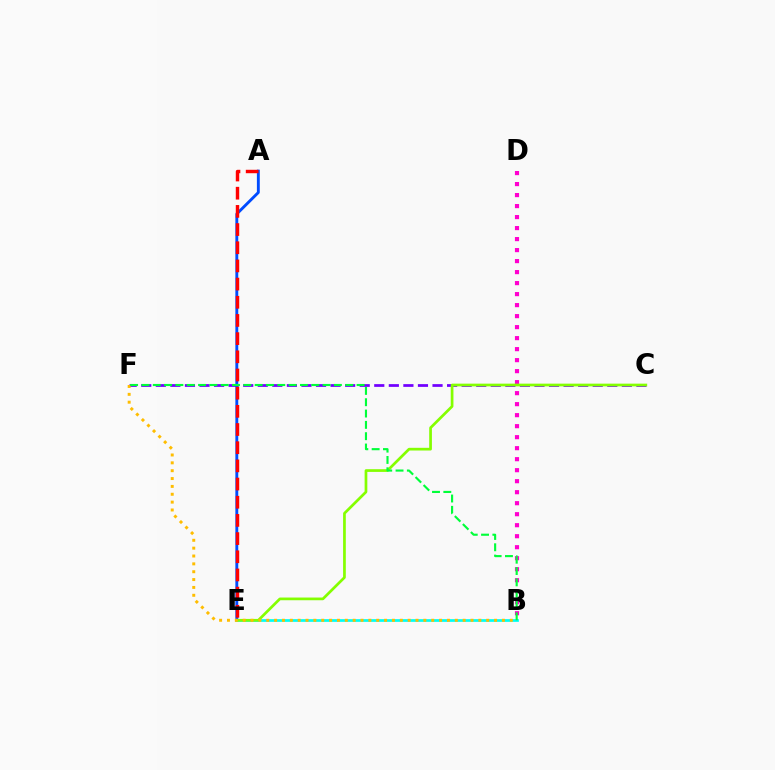{('C', 'F'): [{'color': '#7200ff', 'line_style': 'dashed', 'thickness': 1.98}], ('A', 'E'): [{'color': '#004bff', 'line_style': 'solid', 'thickness': 2.07}, {'color': '#ff0000', 'line_style': 'dashed', 'thickness': 2.47}], ('B', 'E'): [{'color': '#00fff6', 'line_style': 'solid', 'thickness': 1.96}], ('B', 'D'): [{'color': '#ff00cf', 'line_style': 'dotted', 'thickness': 2.99}], ('C', 'E'): [{'color': '#84ff00', 'line_style': 'solid', 'thickness': 1.95}], ('B', 'F'): [{'color': '#ffbd00', 'line_style': 'dotted', 'thickness': 2.13}, {'color': '#00ff39', 'line_style': 'dashed', 'thickness': 1.54}]}